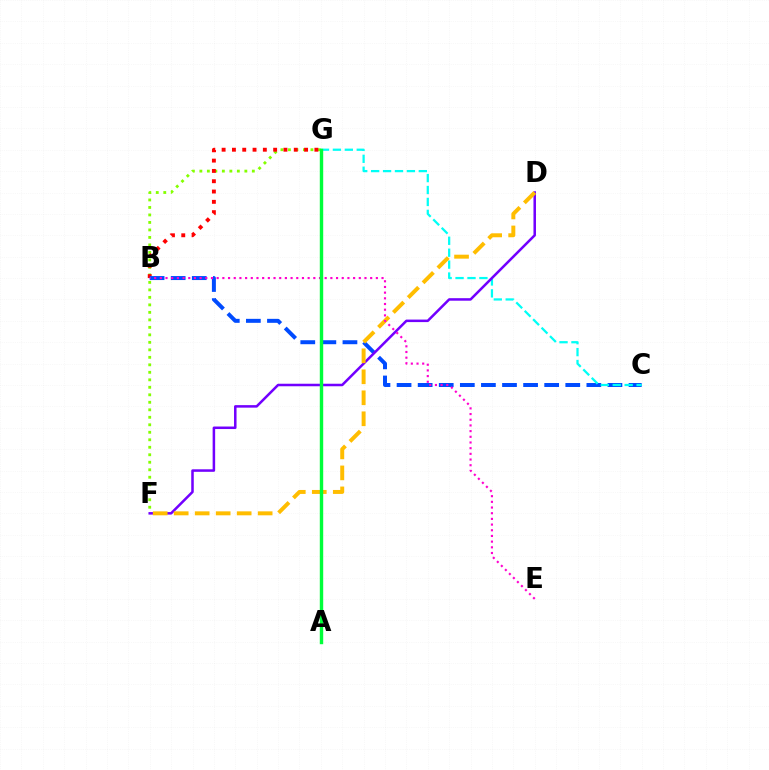{('F', 'G'): [{'color': '#84ff00', 'line_style': 'dotted', 'thickness': 2.04}], ('B', 'G'): [{'color': '#ff0000', 'line_style': 'dotted', 'thickness': 2.8}], ('B', 'C'): [{'color': '#004bff', 'line_style': 'dashed', 'thickness': 2.86}], ('C', 'G'): [{'color': '#00fff6', 'line_style': 'dashed', 'thickness': 1.62}], ('D', 'F'): [{'color': '#7200ff', 'line_style': 'solid', 'thickness': 1.81}, {'color': '#ffbd00', 'line_style': 'dashed', 'thickness': 2.85}], ('B', 'E'): [{'color': '#ff00cf', 'line_style': 'dotted', 'thickness': 1.54}], ('A', 'G'): [{'color': '#00ff39', 'line_style': 'solid', 'thickness': 2.45}]}